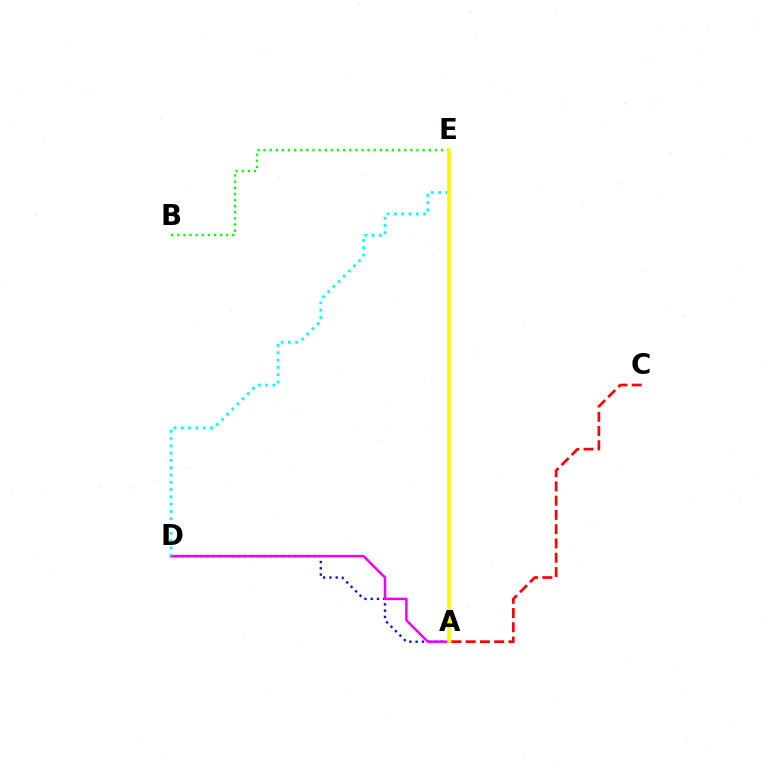{('A', 'D'): [{'color': '#0010ff', 'line_style': 'dotted', 'thickness': 1.7}, {'color': '#ee00ff', 'line_style': 'solid', 'thickness': 1.8}], ('B', 'E'): [{'color': '#08ff00', 'line_style': 'dotted', 'thickness': 1.66}], ('D', 'E'): [{'color': '#00fff6', 'line_style': 'dotted', 'thickness': 1.98}], ('A', 'C'): [{'color': '#ff0000', 'line_style': 'dashed', 'thickness': 1.94}], ('A', 'E'): [{'color': '#fcf500', 'line_style': 'solid', 'thickness': 2.53}]}